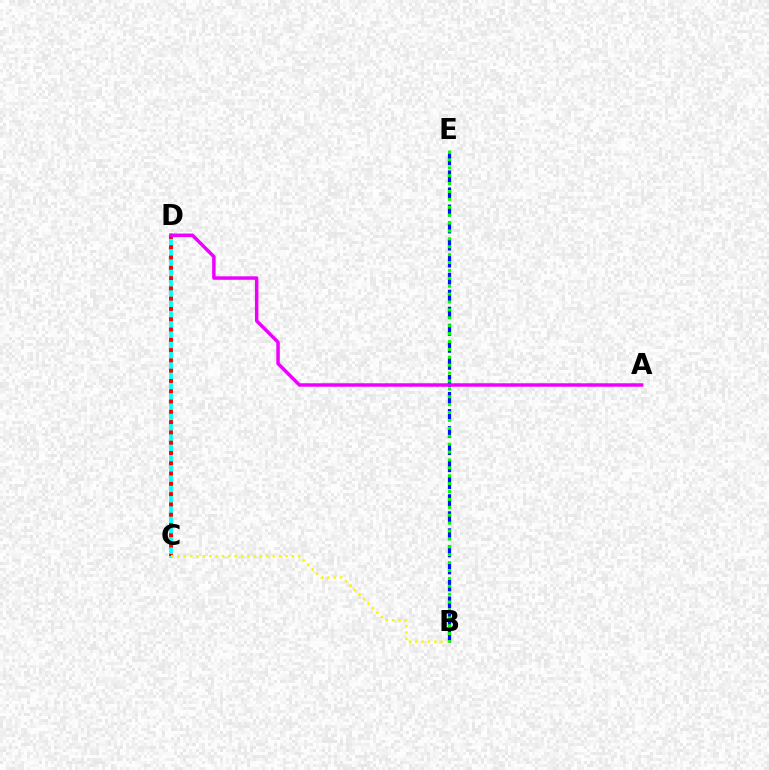{('C', 'D'): [{'color': '#00fff6', 'line_style': 'solid', 'thickness': 2.72}, {'color': '#ff0000', 'line_style': 'dotted', 'thickness': 2.79}], ('B', 'E'): [{'color': '#0010ff', 'line_style': 'dashed', 'thickness': 2.32}, {'color': '#08ff00', 'line_style': 'dotted', 'thickness': 2.15}], ('B', 'C'): [{'color': '#fcf500', 'line_style': 'dotted', 'thickness': 1.73}], ('A', 'D'): [{'color': '#ee00ff', 'line_style': 'solid', 'thickness': 2.5}]}